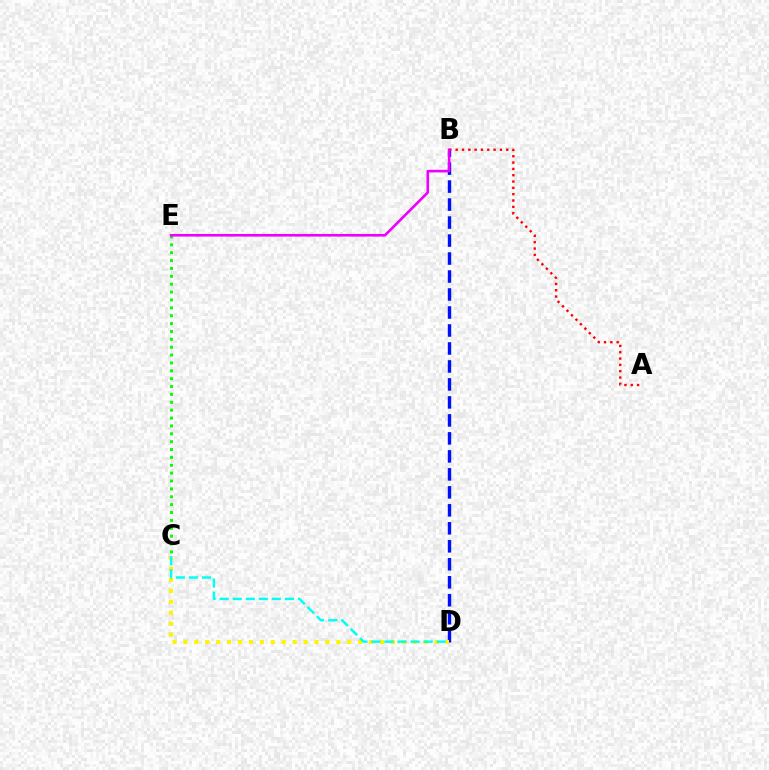{('C', 'E'): [{'color': '#08ff00', 'line_style': 'dotted', 'thickness': 2.14}], ('A', 'B'): [{'color': '#ff0000', 'line_style': 'dotted', 'thickness': 1.72}], ('B', 'D'): [{'color': '#0010ff', 'line_style': 'dashed', 'thickness': 2.44}], ('C', 'D'): [{'color': '#fcf500', 'line_style': 'dotted', 'thickness': 2.97}, {'color': '#00fff6', 'line_style': 'dashed', 'thickness': 1.77}], ('B', 'E'): [{'color': '#ee00ff', 'line_style': 'solid', 'thickness': 1.88}]}